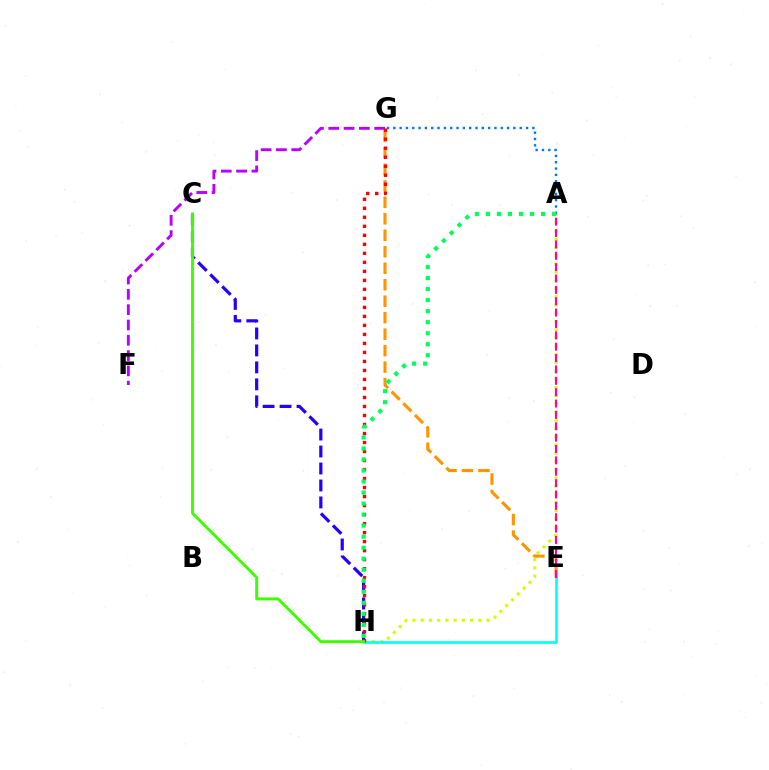{('A', 'G'): [{'color': '#0074ff', 'line_style': 'dotted', 'thickness': 1.72}], ('A', 'H'): [{'color': '#d1ff00', 'line_style': 'dotted', 'thickness': 2.24}, {'color': '#00ff5c', 'line_style': 'dotted', 'thickness': 3.0}], ('F', 'G'): [{'color': '#b900ff', 'line_style': 'dashed', 'thickness': 2.08}], ('E', 'G'): [{'color': '#ff9400', 'line_style': 'dashed', 'thickness': 2.24}], ('E', 'H'): [{'color': '#00fff6', 'line_style': 'solid', 'thickness': 1.89}], ('A', 'E'): [{'color': '#ff00ac', 'line_style': 'dashed', 'thickness': 1.54}], ('C', 'H'): [{'color': '#2500ff', 'line_style': 'dashed', 'thickness': 2.31}, {'color': '#3dff00', 'line_style': 'solid', 'thickness': 2.11}], ('G', 'H'): [{'color': '#ff0000', 'line_style': 'dotted', 'thickness': 2.45}]}